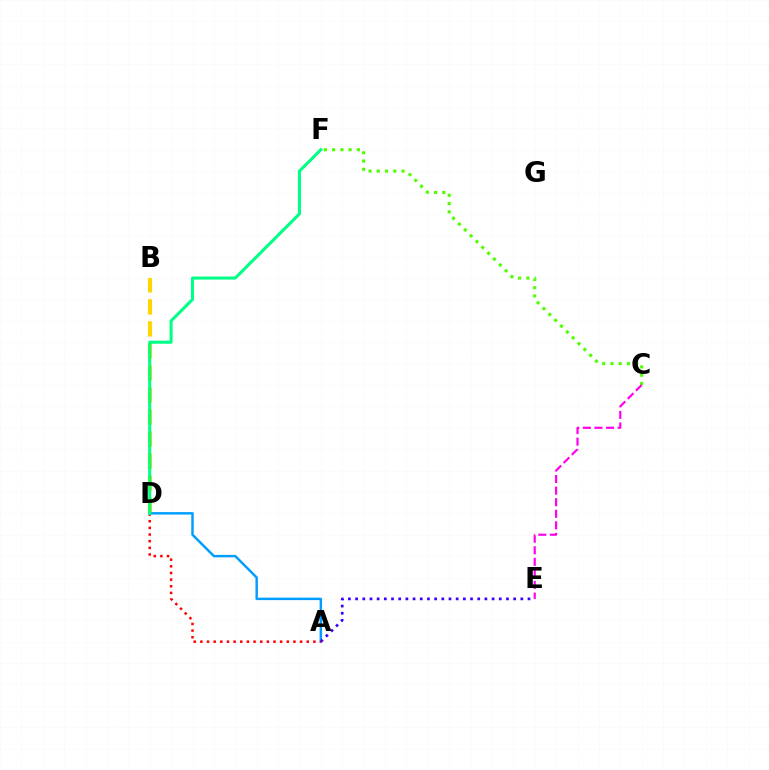{('B', 'D'): [{'color': '#ffd500', 'line_style': 'dashed', 'thickness': 3.0}], ('A', 'D'): [{'color': '#009eff', 'line_style': 'solid', 'thickness': 1.77}, {'color': '#ff0000', 'line_style': 'dotted', 'thickness': 1.81}], ('A', 'E'): [{'color': '#3700ff', 'line_style': 'dotted', 'thickness': 1.95}], ('C', 'F'): [{'color': '#4fff00', 'line_style': 'dotted', 'thickness': 2.24}], ('C', 'E'): [{'color': '#ff00ed', 'line_style': 'dashed', 'thickness': 1.57}], ('D', 'F'): [{'color': '#00ff86', 'line_style': 'solid', 'thickness': 2.2}]}